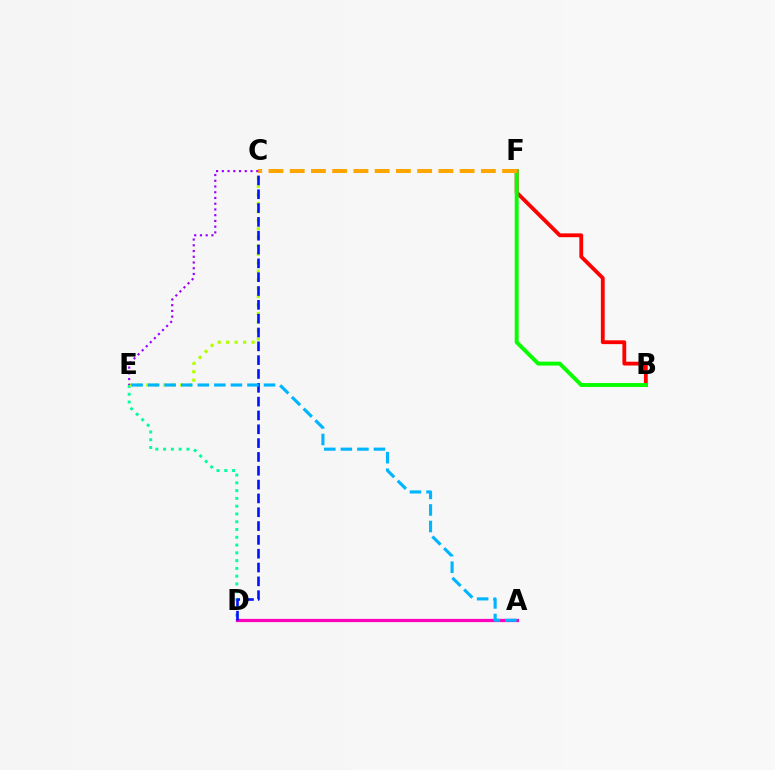{('B', 'F'): [{'color': '#ff0000', 'line_style': 'solid', 'thickness': 2.75}, {'color': '#08ff00', 'line_style': 'solid', 'thickness': 2.82}], ('A', 'D'): [{'color': '#ff00bd', 'line_style': 'solid', 'thickness': 2.35}], ('D', 'E'): [{'color': '#00ff9d', 'line_style': 'dotted', 'thickness': 2.11}], ('C', 'E'): [{'color': '#b3ff00', 'line_style': 'dotted', 'thickness': 2.3}, {'color': '#9b00ff', 'line_style': 'dotted', 'thickness': 1.56}], ('C', 'D'): [{'color': '#0010ff', 'line_style': 'dashed', 'thickness': 1.88}], ('A', 'E'): [{'color': '#00b5ff', 'line_style': 'dashed', 'thickness': 2.25}], ('C', 'F'): [{'color': '#ffa500', 'line_style': 'dashed', 'thickness': 2.89}]}